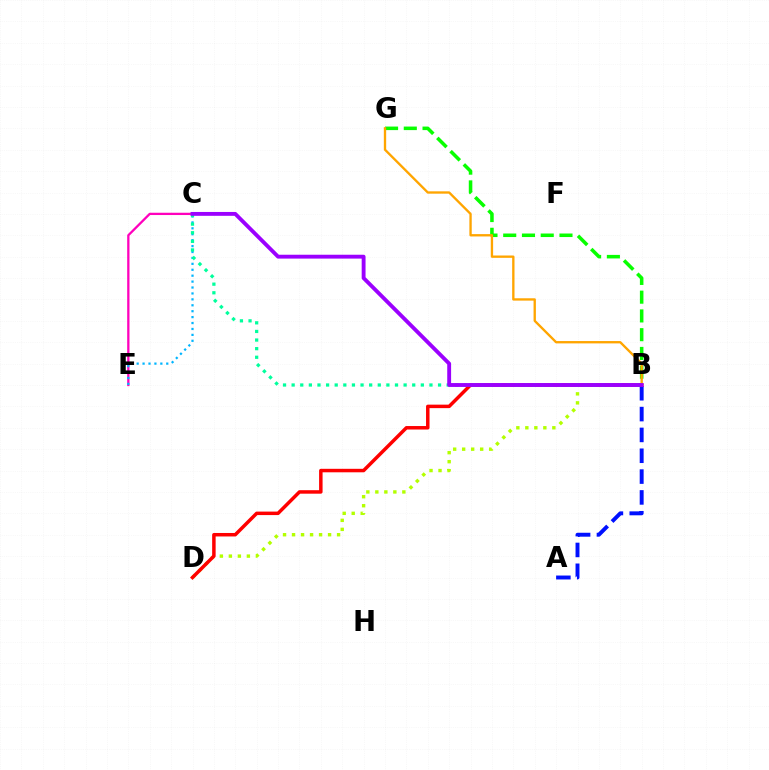{('C', 'E'): [{'color': '#ff00bd', 'line_style': 'solid', 'thickness': 1.65}, {'color': '#00b5ff', 'line_style': 'dotted', 'thickness': 1.61}], ('B', 'G'): [{'color': '#08ff00', 'line_style': 'dashed', 'thickness': 2.55}, {'color': '#ffa500', 'line_style': 'solid', 'thickness': 1.68}], ('B', 'D'): [{'color': '#b3ff00', 'line_style': 'dotted', 'thickness': 2.45}, {'color': '#ff0000', 'line_style': 'solid', 'thickness': 2.51}], ('A', 'B'): [{'color': '#0010ff', 'line_style': 'dashed', 'thickness': 2.83}], ('B', 'C'): [{'color': '#00ff9d', 'line_style': 'dotted', 'thickness': 2.34}, {'color': '#9b00ff', 'line_style': 'solid', 'thickness': 2.78}]}